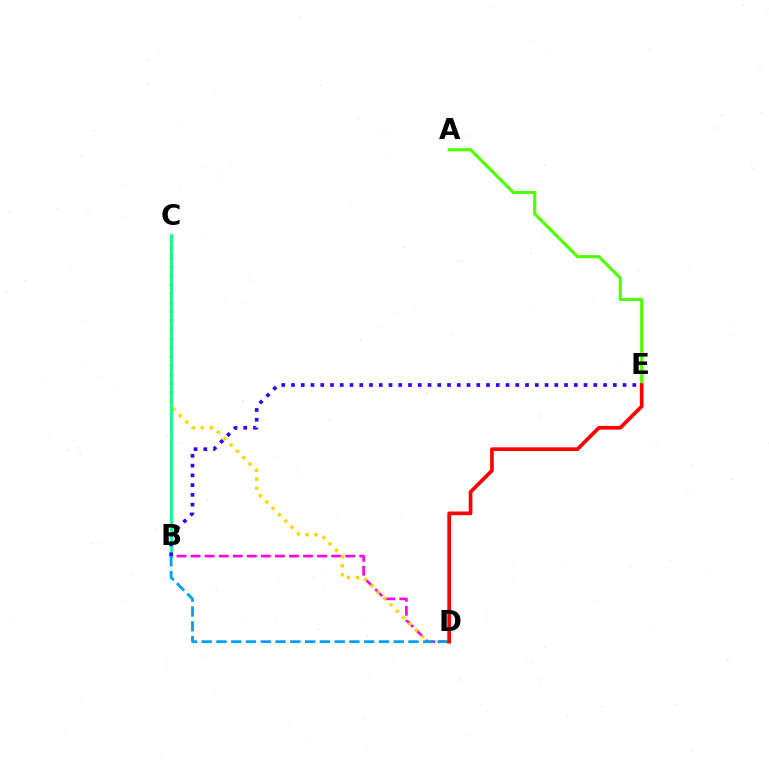{('B', 'D'): [{'color': '#ff00ed', 'line_style': 'dashed', 'thickness': 1.91}, {'color': '#009eff', 'line_style': 'dashed', 'thickness': 2.01}], ('C', 'D'): [{'color': '#ffd500', 'line_style': 'dotted', 'thickness': 2.44}], ('B', 'C'): [{'color': '#00ff86', 'line_style': 'solid', 'thickness': 1.96}], ('A', 'E'): [{'color': '#4fff00', 'line_style': 'solid', 'thickness': 2.25}], ('B', 'E'): [{'color': '#3700ff', 'line_style': 'dotted', 'thickness': 2.65}], ('D', 'E'): [{'color': '#ff0000', 'line_style': 'solid', 'thickness': 2.66}]}